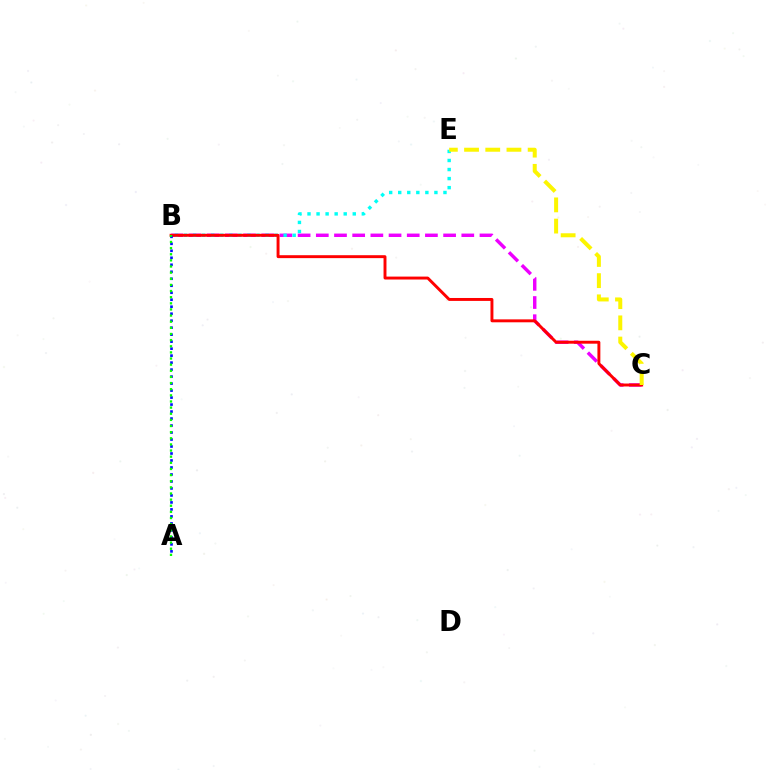{('B', 'C'): [{'color': '#ee00ff', 'line_style': 'dashed', 'thickness': 2.47}, {'color': '#ff0000', 'line_style': 'solid', 'thickness': 2.11}], ('B', 'E'): [{'color': '#00fff6', 'line_style': 'dotted', 'thickness': 2.46}], ('C', 'E'): [{'color': '#fcf500', 'line_style': 'dashed', 'thickness': 2.88}], ('A', 'B'): [{'color': '#0010ff', 'line_style': 'dotted', 'thickness': 1.9}, {'color': '#08ff00', 'line_style': 'dotted', 'thickness': 1.67}]}